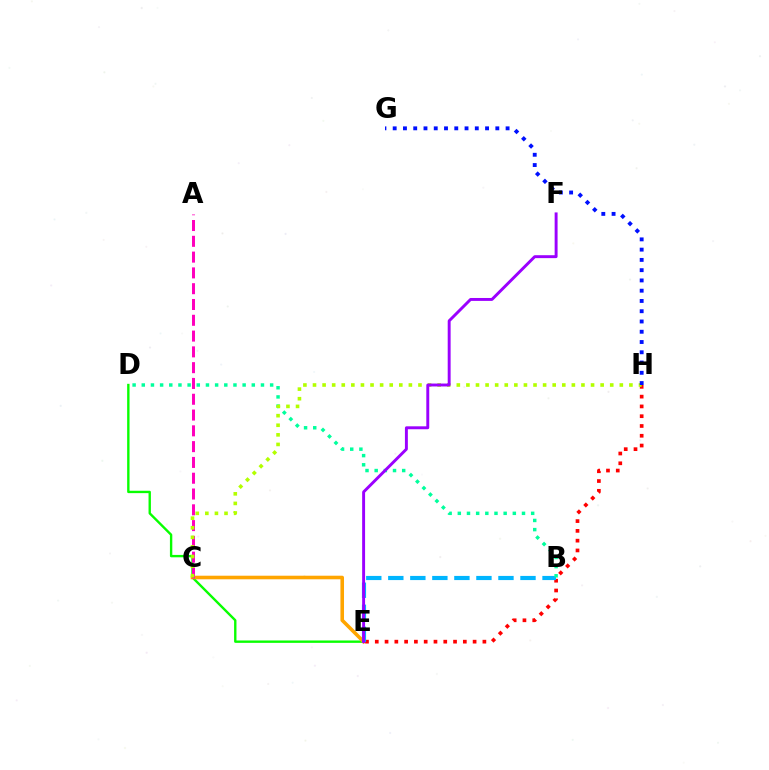{('D', 'E'): [{'color': '#08ff00', 'line_style': 'solid', 'thickness': 1.71}], ('C', 'E'): [{'color': '#ffa500', 'line_style': 'solid', 'thickness': 2.58}], ('E', 'H'): [{'color': '#ff0000', 'line_style': 'dotted', 'thickness': 2.66}], ('B', 'E'): [{'color': '#00b5ff', 'line_style': 'dashed', 'thickness': 2.99}], ('A', 'C'): [{'color': '#ff00bd', 'line_style': 'dashed', 'thickness': 2.15}], ('B', 'D'): [{'color': '#00ff9d', 'line_style': 'dotted', 'thickness': 2.49}], ('C', 'H'): [{'color': '#b3ff00', 'line_style': 'dotted', 'thickness': 2.6}], ('E', 'F'): [{'color': '#9b00ff', 'line_style': 'solid', 'thickness': 2.11}], ('G', 'H'): [{'color': '#0010ff', 'line_style': 'dotted', 'thickness': 2.79}]}